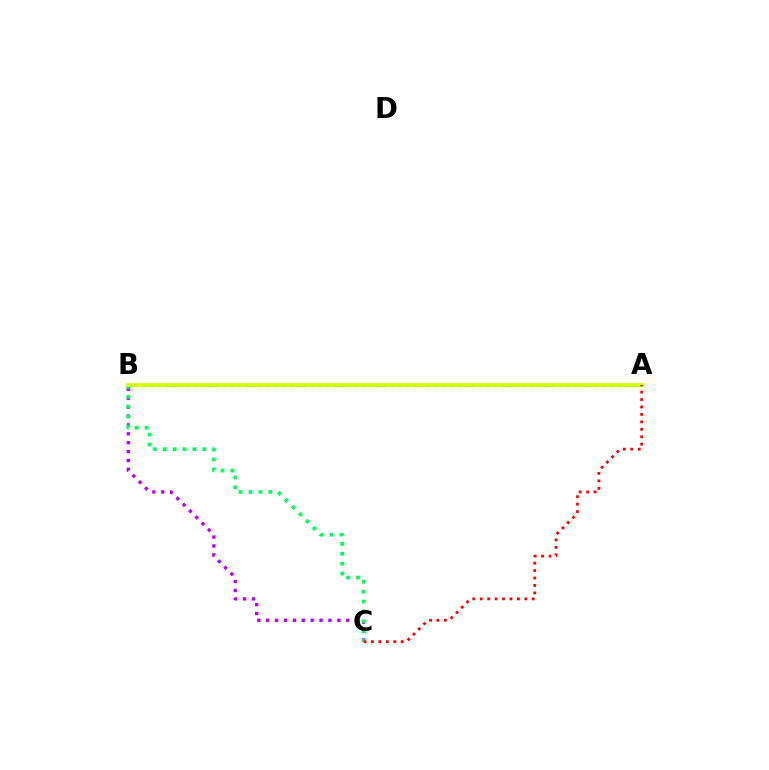{('B', 'C'): [{'color': '#b900ff', 'line_style': 'dotted', 'thickness': 2.42}, {'color': '#00ff5c', 'line_style': 'dotted', 'thickness': 2.68}], ('A', 'B'): [{'color': '#0074ff', 'line_style': 'dotted', 'thickness': 1.98}, {'color': '#d1ff00', 'line_style': 'solid', 'thickness': 2.69}], ('A', 'C'): [{'color': '#ff0000', 'line_style': 'dotted', 'thickness': 2.02}]}